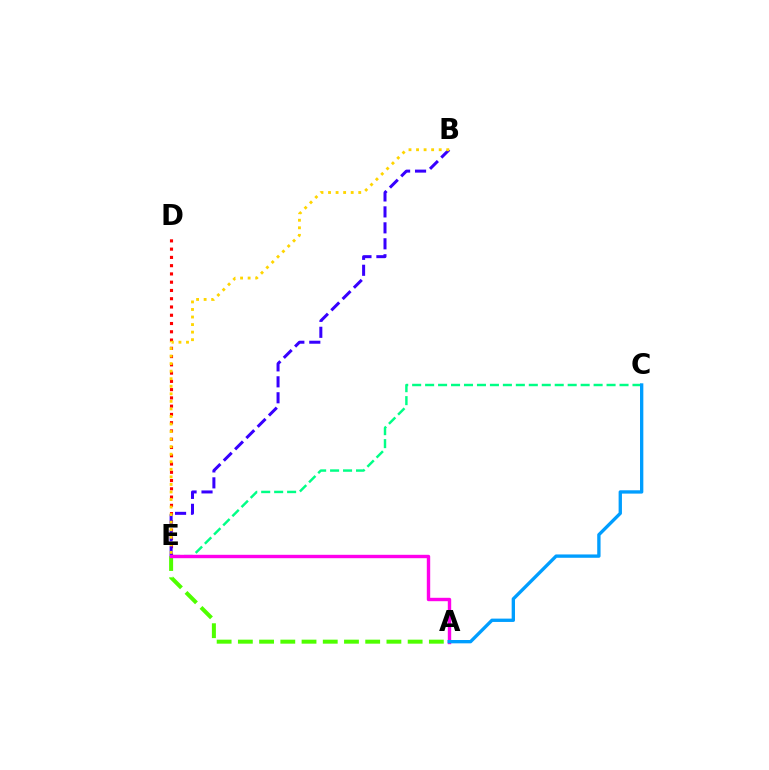{('A', 'E'): [{'color': '#4fff00', 'line_style': 'dashed', 'thickness': 2.88}, {'color': '#ff00ed', 'line_style': 'solid', 'thickness': 2.45}], ('C', 'E'): [{'color': '#00ff86', 'line_style': 'dashed', 'thickness': 1.76}], ('D', 'E'): [{'color': '#ff0000', 'line_style': 'dotted', 'thickness': 2.25}], ('B', 'E'): [{'color': '#3700ff', 'line_style': 'dashed', 'thickness': 2.17}, {'color': '#ffd500', 'line_style': 'dotted', 'thickness': 2.05}], ('A', 'C'): [{'color': '#009eff', 'line_style': 'solid', 'thickness': 2.4}]}